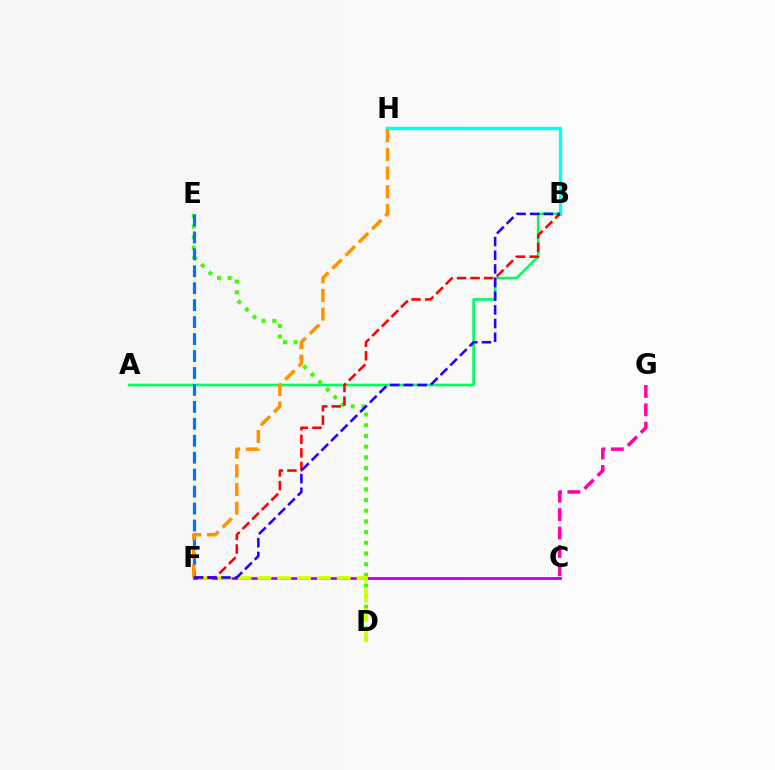{('D', 'E'): [{'color': '#3dff00', 'line_style': 'dotted', 'thickness': 2.9}], ('C', 'F'): [{'color': '#b900ff', 'line_style': 'solid', 'thickness': 2.04}], ('A', 'B'): [{'color': '#00ff5c', 'line_style': 'solid', 'thickness': 1.91}], ('D', 'F'): [{'color': '#d1ff00', 'line_style': 'dashed', 'thickness': 2.69}], ('C', 'G'): [{'color': '#ff00ac', 'line_style': 'dashed', 'thickness': 2.5}], ('B', 'H'): [{'color': '#00fff6', 'line_style': 'solid', 'thickness': 2.43}], ('E', 'F'): [{'color': '#0074ff', 'line_style': 'dashed', 'thickness': 2.3}], ('B', 'F'): [{'color': '#ff0000', 'line_style': 'dashed', 'thickness': 1.84}, {'color': '#2500ff', 'line_style': 'dashed', 'thickness': 1.86}], ('F', 'H'): [{'color': '#ff9400', 'line_style': 'dashed', 'thickness': 2.53}]}